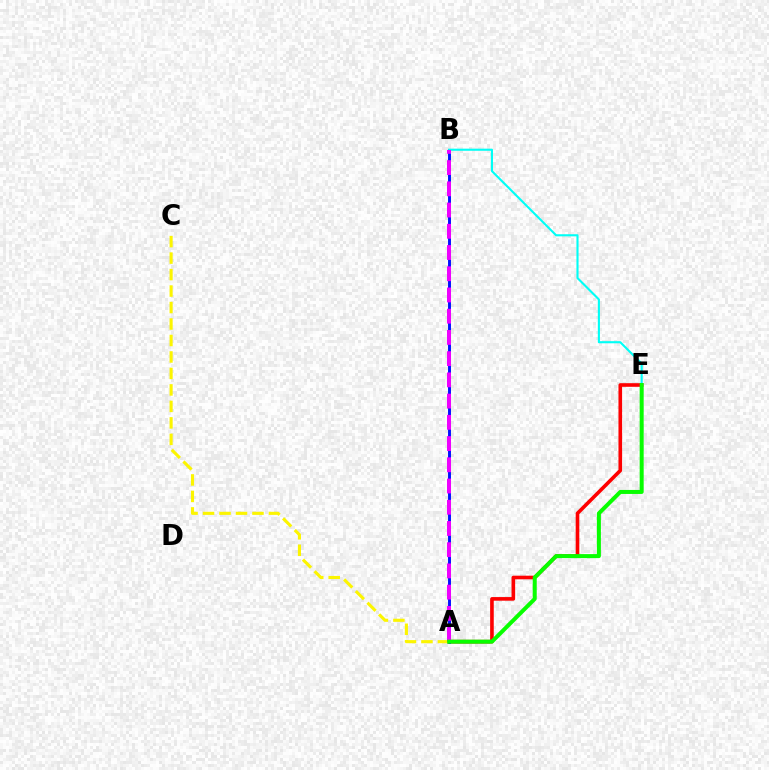{('A', 'E'): [{'color': '#ff0000', 'line_style': 'solid', 'thickness': 2.61}, {'color': '#08ff00', 'line_style': 'solid', 'thickness': 2.89}], ('A', 'B'): [{'color': '#0010ff', 'line_style': 'solid', 'thickness': 2.1}, {'color': '#ee00ff', 'line_style': 'dashed', 'thickness': 2.88}], ('A', 'C'): [{'color': '#fcf500', 'line_style': 'dashed', 'thickness': 2.24}], ('B', 'E'): [{'color': '#00fff6', 'line_style': 'solid', 'thickness': 1.52}]}